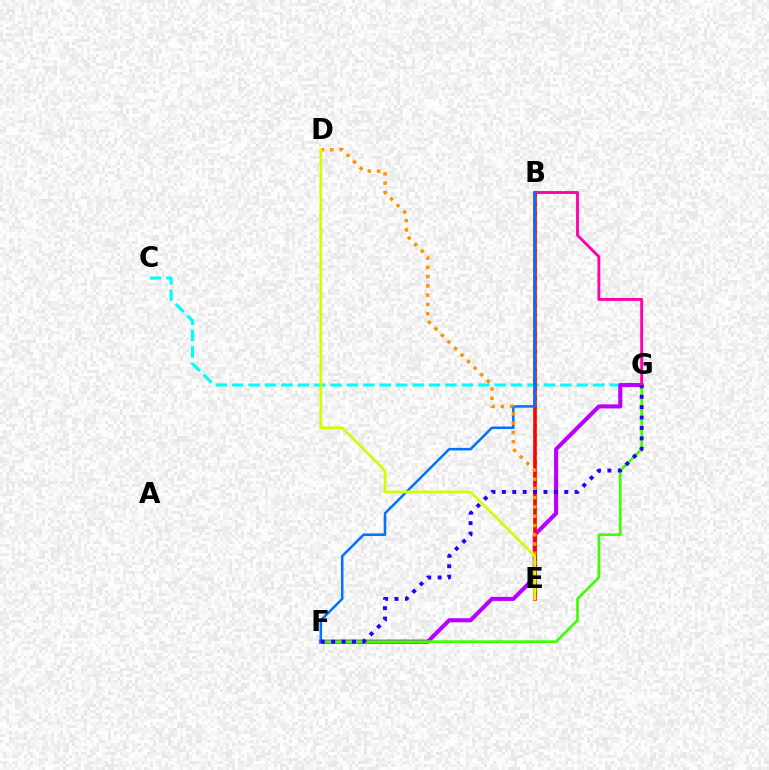{('C', 'G'): [{'color': '#00fff6', 'line_style': 'dashed', 'thickness': 2.23}], ('B', 'E'): [{'color': '#00ff5c', 'line_style': 'dotted', 'thickness': 2.51}, {'color': '#ff0000', 'line_style': 'solid', 'thickness': 2.59}], ('F', 'G'): [{'color': '#b900ff', 'line_style': 'solid', 'thickness': 2.93}, {'color': '#3dff00', 'line_style': 'solid', 'thickness': 1.92}, {'color': '#2500ff', 'line_style': 'dotted', 'thickness': 2.82}], ('B', 'G'): [{'color': '#ff00ac', 'line_style': 'solid', 'thickness': 2.07}], ('B', 'F'): [{'color': '#0074ff', 'line_style': 'solid', 'thickness': 1.82}], ('D', 'E'): [{'color': '#ff9400', 'line_style': 'dotted', 'thickness': 2.52}, {'color': '#d1ff00', 'line_style': 'solid', 'thickness': 1.97}]}